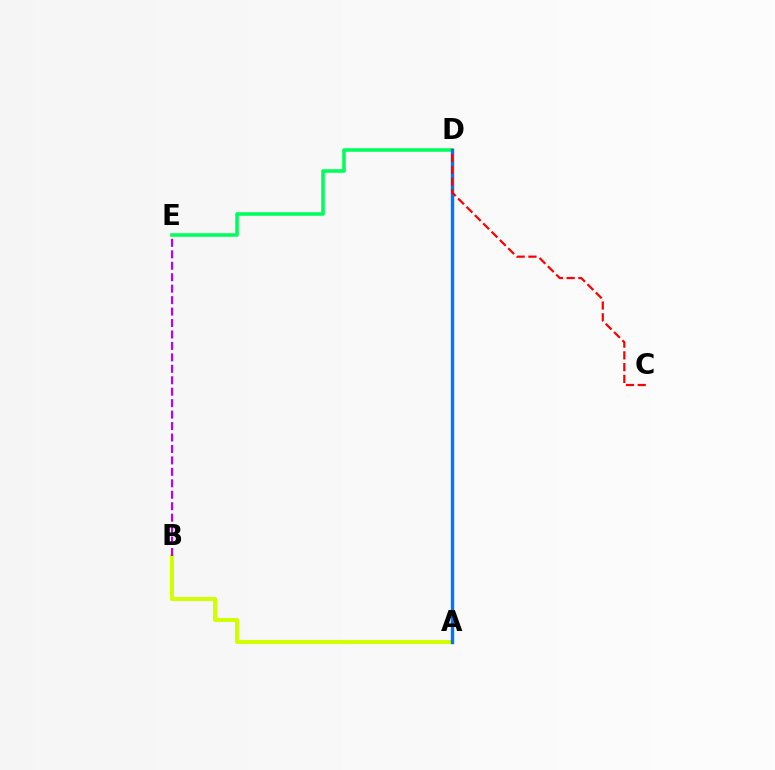{('A', 'B'): [{'color': '#d1ff00', 'line_style': 'solid', 'thickness': 2.92}], ('B', 'E'): [{'color': '#b900ff', 'line_style': 'dashed', 'thickness': 1.56}], ('D', 'E'): [{'color': '#00ff5c', 'line_style': 'solid', 'thickness': 2.57}], ('A', 'D'): [{'color': '#0074ff', 'line_style': 'solid', 'thickness': 2.44}], ('C', 'D'): [{'color': '#ff0000', 'line_style': 'dashed', 'thickness': 1.6}]}